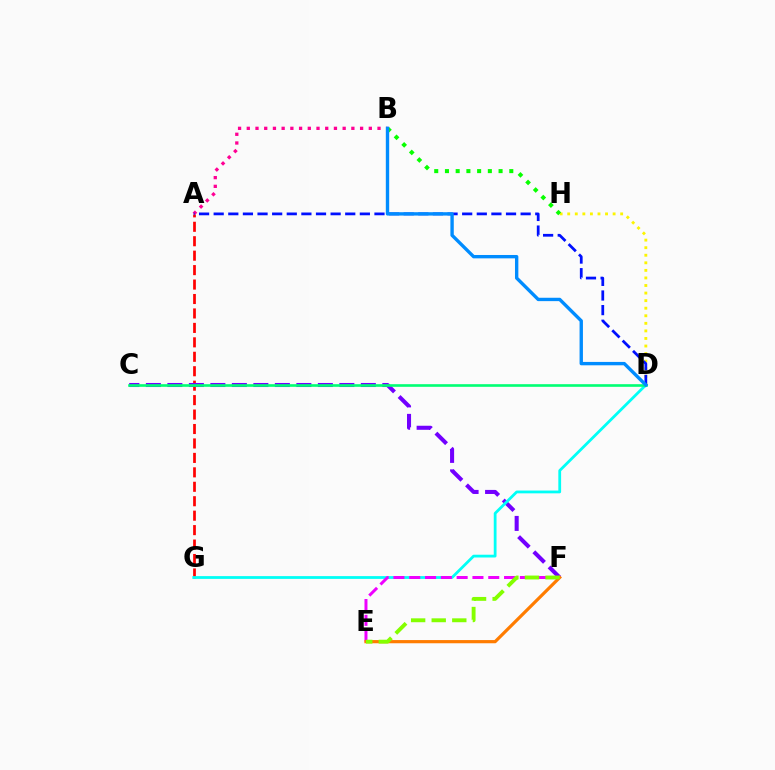{('A', 'B'): [{'color': '#ff0094', 'line_style': 'dotted', 'thickness': 2.37}], ('A', 'G'): [{'color': '#ff0000', 'line_style': 'dashed', 'thickness': 1.96}], ('C', 'F'): [{'color': '#7200ff', 'line_style': 'dashed', 'thickness': 2.92}], ('D', 'G'): [{'color': '#00fff6', 'line_style': 'solid', 'thickness': 2.0}], ('E', 'F'): [{'color': '#ee00ff', 'line_style': 'dashed', 'thickness': 2.15}, {'color': '#ff7c00', 'line_style': 'solid', 'thickness': 2.3}, {'color': '#84ff00', 'line_style': 'dashed', 'thickness': 2.8}], ('C', 'D'): [{'color': '#00ff74', 'line_style': 'solid', 'thickness': 1.9}], ('D', 'H'): [{'color': '#fcf500', 'line_style': 'dotted', 'thickness': 2.06}], ('A', 'D'): [{'color': '#0010ff', 'line_style': 'dashed', 'thickness': 1.99}], ('B', 'H'): [{'color': '#08ff00', 'line_style': 'dotted', 'thickness': 2.91}], ('B', 'D'): [{'color': '#008cff', 'line_style': 'solid', 'thickness': 2.42}]}